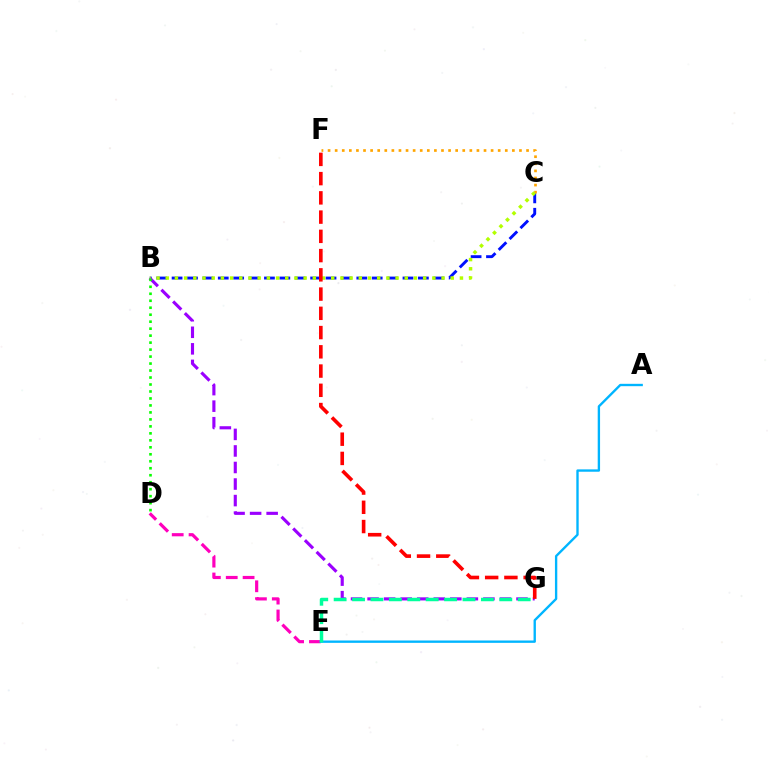{('D', 'E'): [{'color': '#ff00bd', 'line_style': 'dashed', 'thickness': 2.29}], ('A', 'E'): [{'color': '#00b5ff', 'line_style': 'solid', 'thickness': 1.7}], ('B', 'C'): [{'color': '#0010ff', 'line_style': 'dashed', 'thickness': 2.09}, {'color': '#b3ff00', 'line_style': 'dotted', 'thickness': 2.5}], ('B', 'G'): [{'color': '#9b00ff', 'line_style': 'dashed', 'thickness': 2.25}], ('C', 'F'): [{'color': '#ffa500', 'line_style': 'dotted', 'thickness': 1.93}], ('E', 'G'): [{'color': '#00ff9d', 'line_style': 'dashed', 'thickness': 2.5}], ('F', 'G'): [{'color': '#ff0000', 'line_style': 'dashed', 'thickness': 2.61}], ('B', 'D'): [{'color': '#08ff00', 'line_style': 'dotted', 'thickness': 1.9}]}